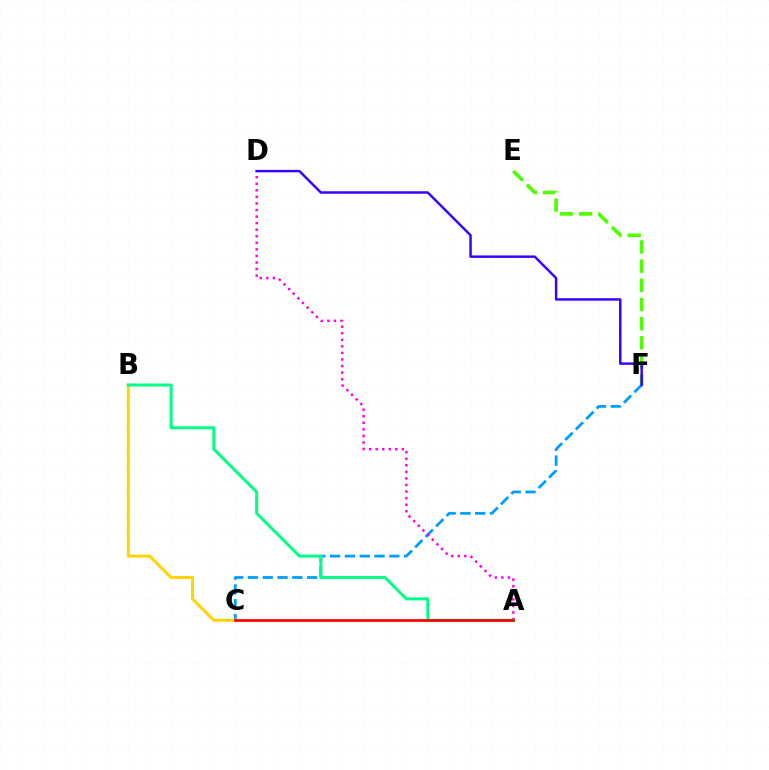{('E', 'F'): [{'color': '#4fff00', 'line_style': 'dashed', 'thickness': 2.6}], ('C', 'F'): [{'color': '#009eff', 'line_style': 'dashed', 'thickness': 2.01}], ('B', 'C'): [{'color': '#ffd500', 'line_style': 'solid', 'thickness': 2.14}], ('A', 'D'): [{'color': '#ff00ed', 'line_style': 'dotted', 'thickness': 1.78}], ('A', 'B'): [{'color': '#00ff86', 'line_style': 'solid', 'thickness': 2.16}], ('A', 'C'): [{'color': '#ff0000', 'line_style': 'solid', 'thickness': 1.95}], ('D', 'F'): [{'color': '#3700ff', 'line_style': 'solid', 'thickness': 1.77}]}